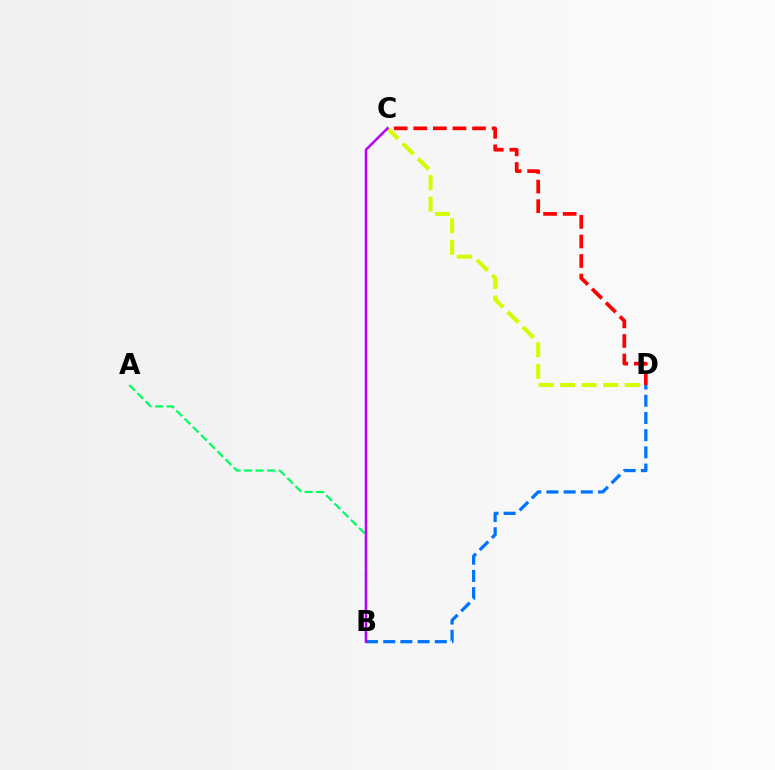{('A', 'B'): [{'color': '#00ff5c', 'line_style': 'dashed', 'thickness': 1.57}], ('C', 'D'): [{'color': '#d1ff00', 'line_style': 'dashed', 'thickness': 2.93}, {'color': '#ff0000', 'line_style': 'dashed', 'thickness': 2.66}], ('B', 'D'): [{'color': '#0074ff', 'line_style': 'dashed', 'thickness': 2.34}], ('B', 'C'): [{'color': '#b900ff', 'line_style': 'solid', 'thickness': 1.8}]}